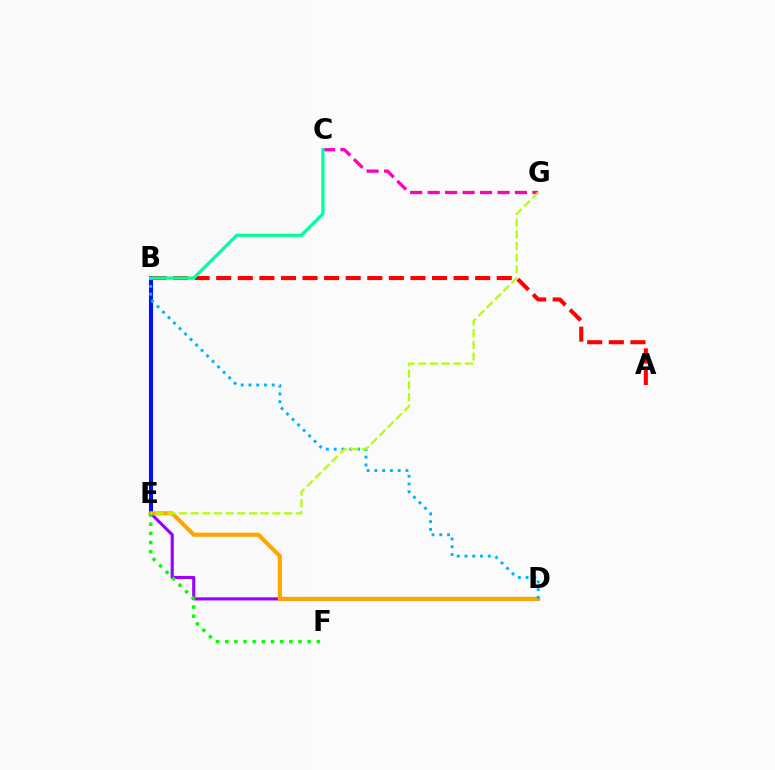{('B', 'E'): [{'color': '#0010ff', 'line_style': 'solid', 'thickness': 2.93}], ('D', 'E'): [{'color': '#9b00ff', 'line_style': 'solid', 'thickness': 2.25}, {'color': '#ffa500', 'line_style': 'solid', 'thickness': 2.97}], ('B', 'D'): [{'color': '#00b5ff', 'line_style': 'dotted', 'thickness': 2.11}], ('A', 'B'): [{'color': '#ff0000', 'line_style': 'dashed', 'thickness': 2.93}], ('C', 'G'): [{'color': '#ff00bd', 'line_style': 'dashed', 'thickness': 2.37}], ('E', 'F'): [{'color': '#08ff00', 'line_style': 'dotted', 'thickness': 2.49}], ('E', 'G'): [{'color': '#b3ff00', 'line_style': 'dashed', 'thickness': 1.59}], ('B', 'C'): [{'color': '#00ff9d', 'line_style': 'solid', 'thickness': 2.33}]}